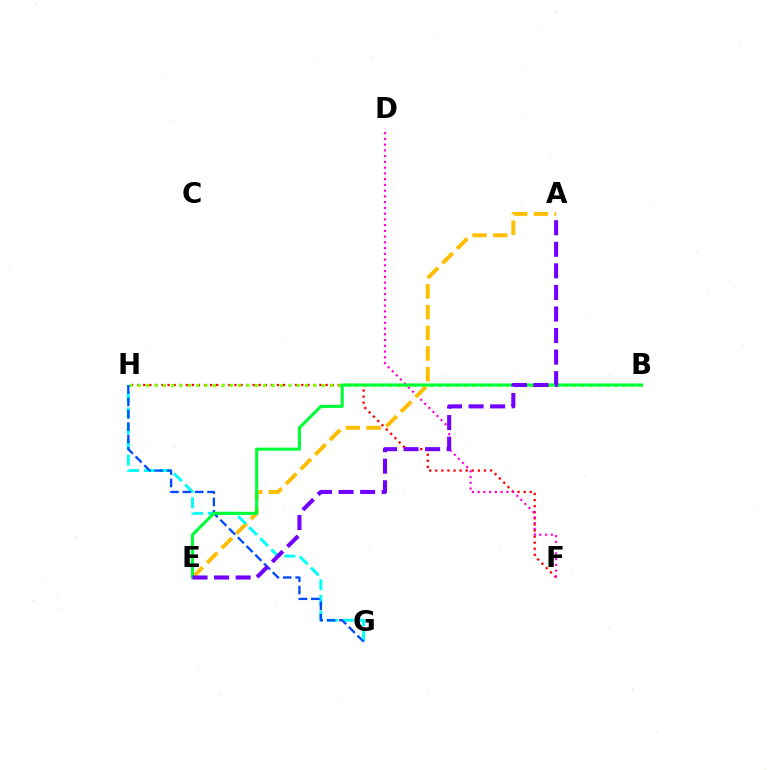{('F', 'H'): [{'color': '#ff0000', 'line_style': 'dotted', 'thickness': 1.65}], ('D', 'F'): [{'color': '#ff00cf', 'line_style': 'dotted', 'thickness': 1.56}], ('B', 'H'): [{'color': '#84ff00', 'line_style': 'dotted', 'thickness': 2.27}], ('A', 'E'): [{'color': '#ffbd00', 'line_style': 'dashed', 'thickness': 2.81}, {'color': '#7200ff', 'line_style': 'dashed', 'thickness': 2.93}], ('G', 'H'): [{'color': '#00fff6', 'line_style': 'dashed', 'thickness': 2.13}, {'color': '#004bff', 'line_style': 'dashed', 'thickness': 1.68}], ('B', 'E'): [{'color': '#00ff39', 'line_style': 'solid', 'thickness': 2.22}]}